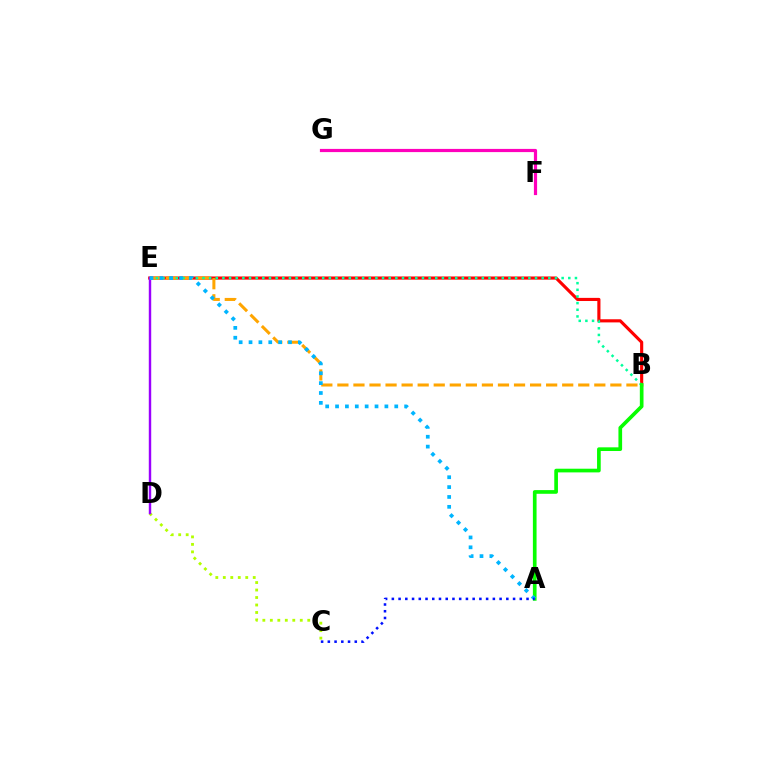{('B', 'E'): [{'color': '#ff0000', 'line_style': 'solid', 'thickness': 2.26}, {'color': '#ffa500', 'line_style': 'dashed', 'thickness': 2.18}, {'color': '#00ff9d', 'line_style': 'dotted', 'thickness': 1.81}], ('C', 'D'): [{'color': '#b3ff00', 'line_style': 'dotted', 'thickness': 2.03}], ('A', 'B'): [{'color': '#08ff00', 'line_style': 'solid', 'thickness': 2.65}], ('F', 'G'): [{'color': '#ff00bd', 'line_style': 'solid', 'thickness': 2.3}], ('D', 'E'): [{'color': '#9b00ff', 'line_style': 'solid', 'thickness': 1.75}], ('A', 'E'): [{'color': '#00b5ff', 'line_style': 'dotted', 'thickness': 2.68}], ('A', 'C'): [{'color': '#0010ff', 'line_style': 'dotted', 'thickness': 1.83}]}